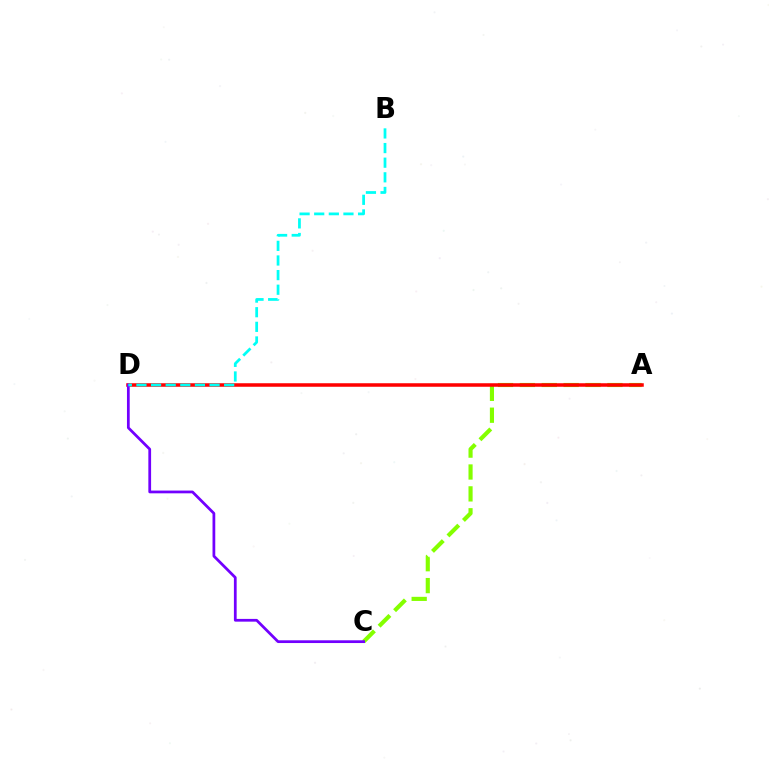{('A', 'C'): [{'color': '#84ff00', 'line_style': 'dashed', 'thickness': 2.97}], ('A', 'D'): [{'color': '#ff0000', 'line_style': 'solid', 'thickness': 2.53}], ('C', 'D'): [{'color': '#7200ff', 'line_style': 'solid', 'thickness': 1.98}], ('B', 'D'): [{'color': '#00fff6', 'line_style': 'dashed', 'thickness': 1.99}]}